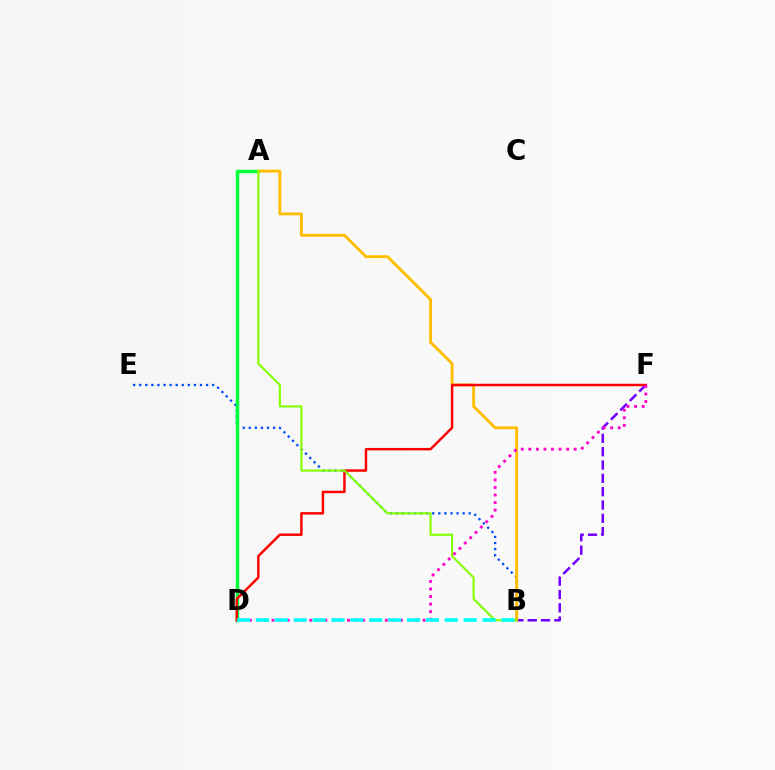{('B', 'E'): [{'color': '#004bff', 'line_style': 'dotted', 'thickness': 1.65}], ('A', 'D'): [{'color': '#00ff39', 'line_style': 'solid', 'thickness': 2.5}], ('B', 'F'): [{'color': '#7200ff', 'line_style': 'dashed', 'thickness': 1.81}], ('A', 'B'): [{'color': '#ffbd00', 'line_style': 'solid', 'thickness': 2.06}, {'color': '#84ff00', 'line_style': 'solid', 'thickness': 1.53}], ('D', 'F'): [{'color': '#ff0000', 'line_style': 'solid', 'thickness': 1.77}, {'color': '#ff00cf', 'line_style': 'dotted', 'thickness': 2.05}], ('B', 'D'): [{'color': '#00fff6', 'line_style': 'dashed', 'thickness': 2.56}]}